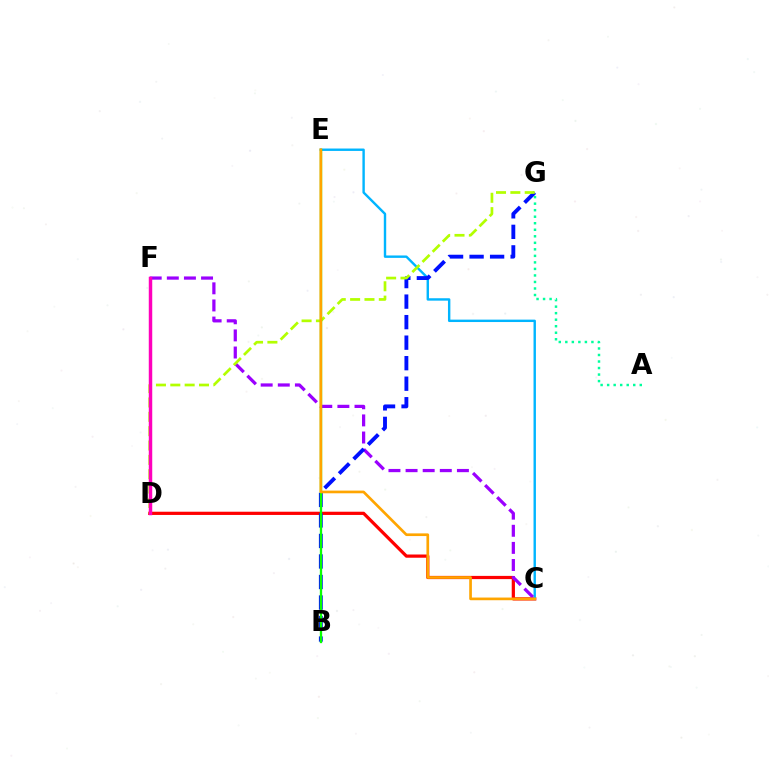{('A', 'G'): [{'color': '#00ff9d', 'line_style': 'dotted', 'thickness': 1.77}], ('C', 'D'): [{'color': '#ff0000', 'line_style': 'solid', 'thickness': 2.32}], ('C', 'E'): [{'color': '#00b5ff', 'line_style': 'solid', 'thickness': 1.73}, {'color': '#ffa500', 'line_style': 'solid', 'thickness': 1.93}], ('C', 'F'): [{'color': '#9b00ff', 'line_style': 'dashed', 'thickness': 2.33}], ('B', 'G'): [{'color': '#0010ff', 'line_style': 'dashed', 'thickness': 2.79}], ('D', 'G'): [{'color': '#b3ff00', 'line_style': 'dashed', 'thickness': 1.95}], ('D', 'F'): [{'color': '#ff00bd', 'line_style': 'solid', 'thickness': 2.49}], ('B', 'E'): [{'color': '#08ff00', 'line_style': 'solid', 'thickness': 1.66}]}